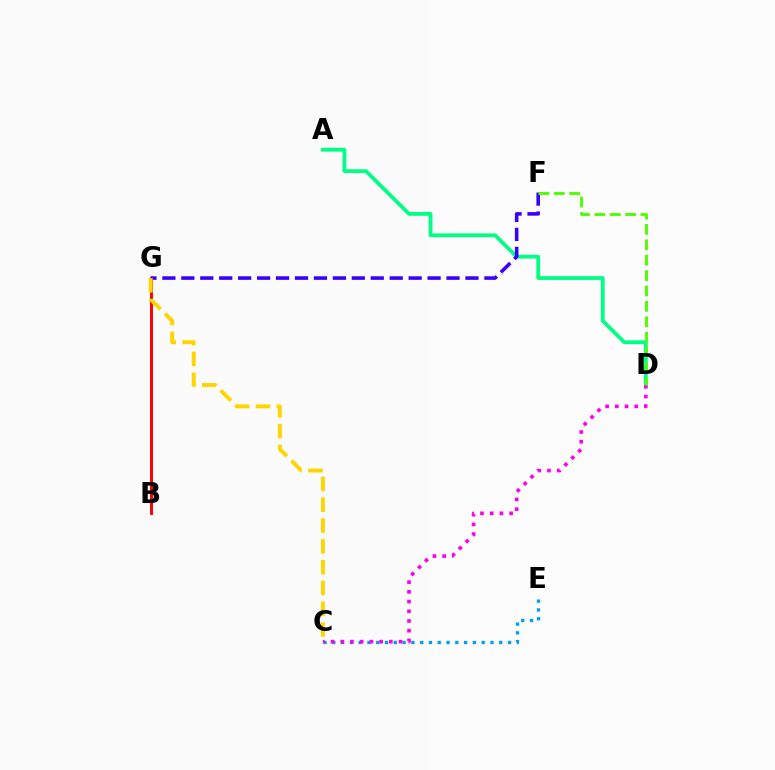{('C', 'E'): [{'color': '#009eff', 'line_style': 'dotted', 'thickness': 2.39}], ('A', 'D'): [{'color': '#00ff86', 'line_style': 'solid', 'thickness': 2.73}], ('B', 'G'): [{'color': '#ff0000', 'line_style': 'solid', 'thickness': 2.12}], ('F', 'G'): [{'color': '#3700ff', 'line_style': 'dashed', 'thickness': 2.57}], ('C', 'D'): [{'color': '#ff00ed', 'line_style': 'dotted', 'thickness': 2.64}], ('D', 'F'): [{'color': '#4fff00', 'line_style': 'dashed', 'thickness': 2.09}], ('C', 'G'): [{'color': '#ffd500', 'line_style': 'dashed', 'thickness': 2.83}]}